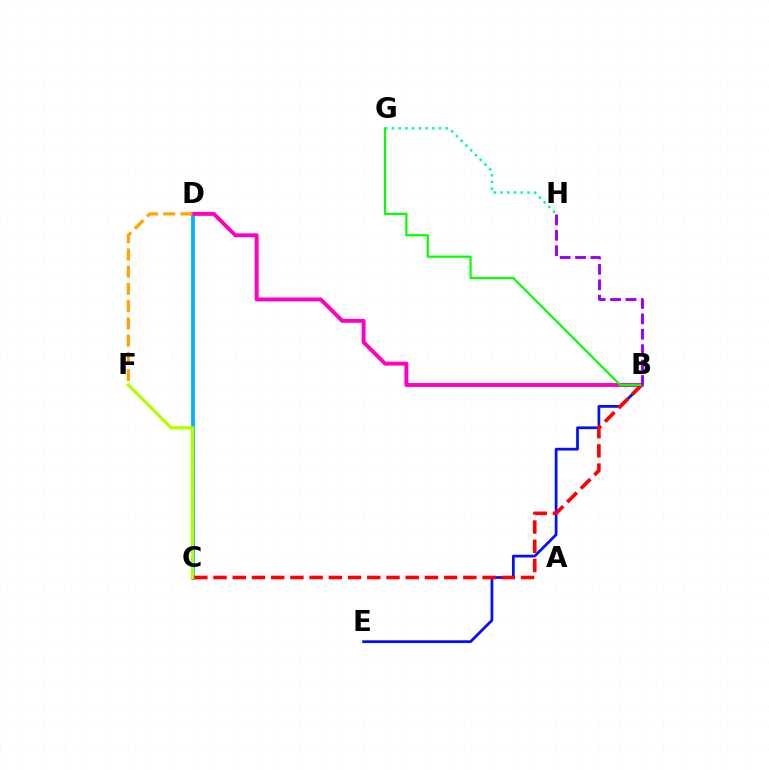{('C', 'D'): [{'color': '#00b5ff', 'line_style': 'solid', 'thickness': 2.74}], ('B', 'D'): [{'color': '#ff00bd', 'line_style': 'solid', 'thickness': 2.82}], ('B', 'E'): [{'color': '#0010ff', 'line_style': 'solid', 'thickness': 1.98}], ('B', 'C'): [{'color': '#ff0000', 'line_style': 'dashed', 'thickness': 2.61}], ('D', 'F'): [{'color': '#ffa500', 'line_style': 'dashed', 'thickness': 2.34}], ('G', 'H'): [{'color': '#00ff9d', 'line_style': 'dotted', 'thickness': 1.82}], ('C', 'F'): [{'color': '#b3ff00', 'line_style': 'solid', 'thickness': 2.43}], ('B', 'G'): [{'color': '#08ff00', 'line_style': 'solid', 'thickness': 1.6}], ('B', 'H'): [{'color': '#9b00ff', 'line_style': 'dashed', 'thickness': 2.09}]}